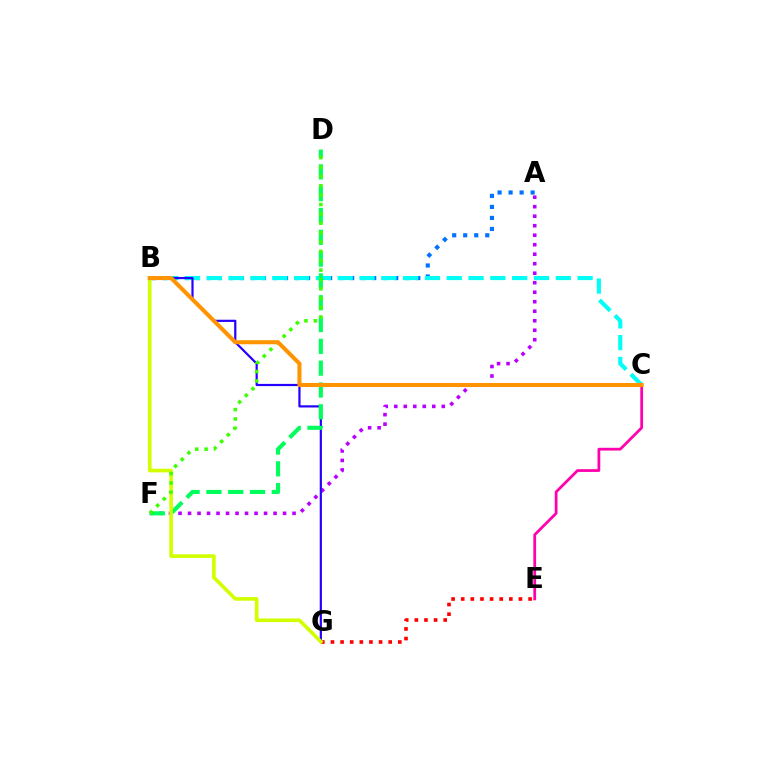{('A', 'F'): [{'color': '#b900ff', 'line_style': 'dotted', 'thickness': 2.58}], ('E', 'G'): [{'color': '#ff0000', 'line_style': 'dotted', 'thickness': 2.62}], ('A', 'B'): [{'color': '#0074ff', 'line_style': 'dotted', 'thickness': 2.99}], ('C', 'E'): [{'color': '#ff00ac', 'line_style': 'solid', 'thickness': 1.99}], ('B', 'C'): [{'color': '#00fff6', 'line_style': 'dashed', 'thickness': 2.96}, {'color': '#ff9400', 'line_style': 'solid', 'thickness': 2.92}], ('B', 'G'): [{'color': '#2500ff', 'line_style': 'solid', 'thickness': 1.59}, {'color': '#d1ff00', 'line_style': 'solid', 'thickness': 2.63}], ('D', 'F'): [{'color': '#00ff5c', 'line_style': 'dashed', 'thickness': 2.96}, {'color': '#3dff00', 'line_style': 'dotted', 'thickness': 2.55}]}